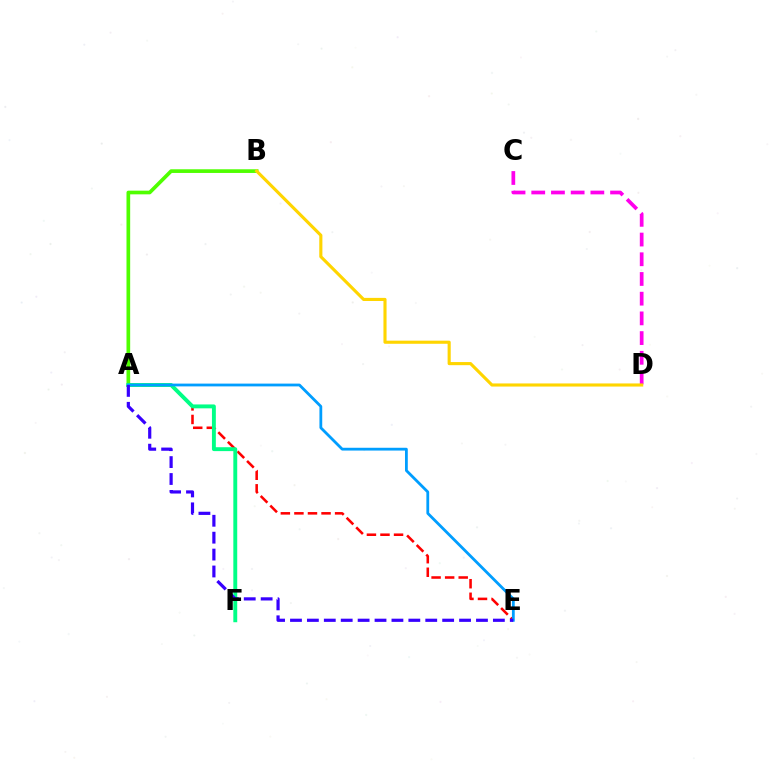{('A', 'B'): [{'color': '#4fff00', 'line_style': 'solid', 'thickness': 2.65}], ('A', 'E'): [{'color': '#ff0000', 'line_style': 'dashed', 'thickness': 1.84}, {'color': '#009eff', 'line_style': 'solid', 'thickness': 2.01}, {'color': '#3700ff', 'line_style': 'dashed', 'thickness': 2.3}], ('A', 'F'): [{'color': '#00ff86', 'line_style': 'solid', 'thickness': 2.8}], ('C', 'D'): [{'color': '#ff00ed', 'line_style': 'dashed', 'thickness': 2.68}], ('B', 'D'): [{'color': '#ffd500', 'line_style': 'solid', 'thickness': 2.25}]}